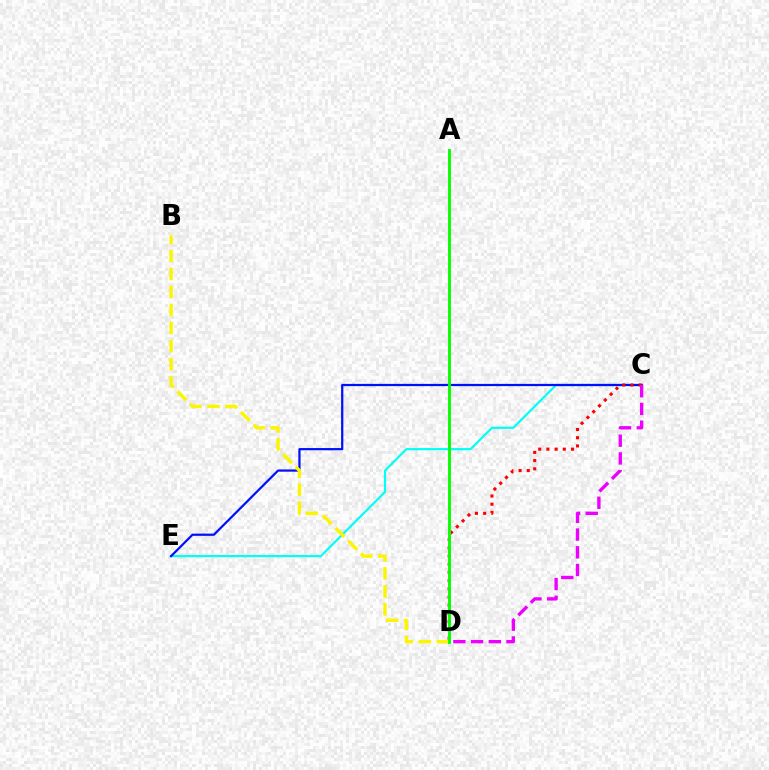{('C', 'E'): [{'color': '#00fff6', 'line_style': 'solid', 'thickness': 1.59}, {'color': '#0010ff', 'line_style': 'solid', 'thickness': 1.61}], ('C', 'D'): [{'color': '#ff0000', 'line_style': 'dotted', 'thickness': 2.23}, {'color': '#ee00ff', 'line_style': 'dashed', 'thickness': 2.41}], ('B', 'D'): [{'color': '#fcf500', 'line_style': 'dashed', 'thickness': 2.45}], ('A', 'D'): [{'color': '#08ff00', 'line_style': 'solid', 'thickness': 2.09}]}